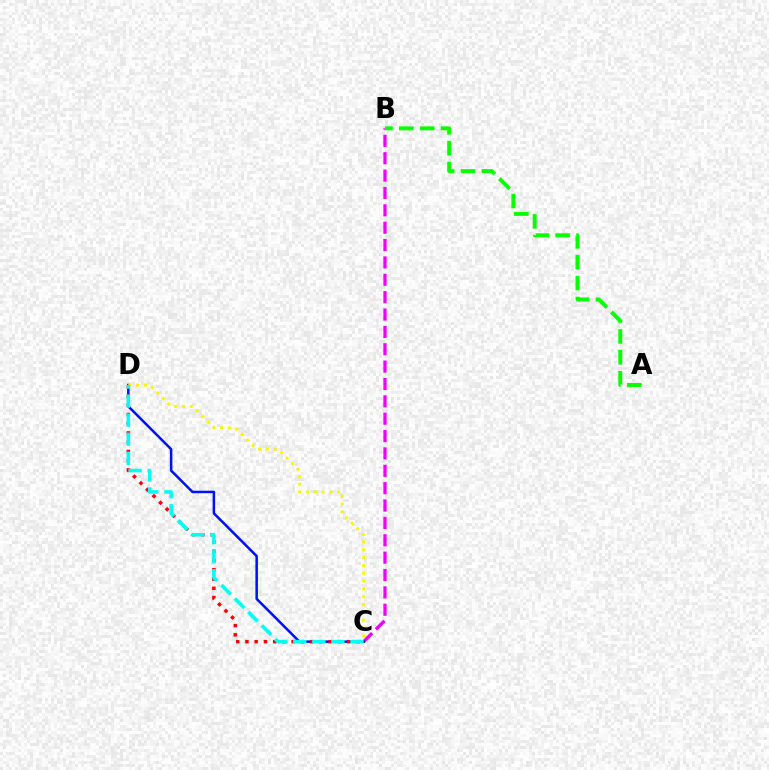{('B', 'C'): [{'color': '#ee00ff', 'line_style': 'dashed', 'thickness': 2.36}], ('C', 'D'): [{'color': '#0010ff', 'line_style': 'solid', 'thickness': 1.81}, {'color': '#ff0000', 'line_style': 'dotted', 'thickness': 2.51}, {'color': '#fcf500', 'line_style': 'dotted', 'thickness': 2.12}, {'color': '#00fff6', 'line_style': 'dashed', 'thickness': 2.59}], ('A', 'B'): [{'color': '#08ff00', 'line_style': 'dashed', 'thickness': 2.84}]}